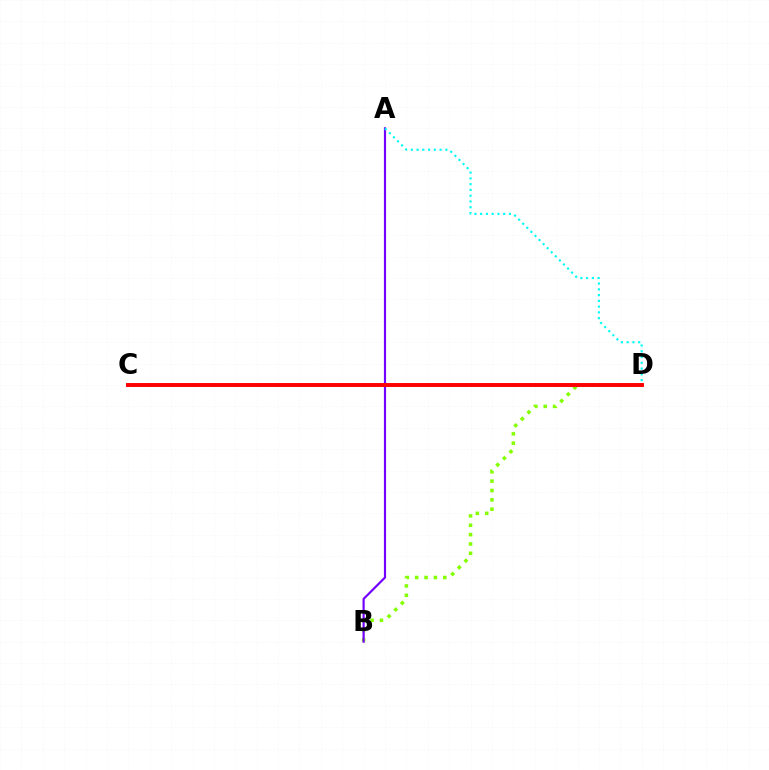{('B', 'D'): [{'color': '#84ff00', 'line_style': 'dotted', 'thickness': 2.54}], ('A', 'B'): [{'color': '#7200ff', 'line_style': 'solid', 'thickness': 1.57}], ('A', 'D'): [{'color': '#00fff6', 'line_style': 'dotted', 'thickness': 1.57}], ('C', 'D'): [{'color': '#ff0000', 'line_style': 'solid', 'thickness': 2.83}]}